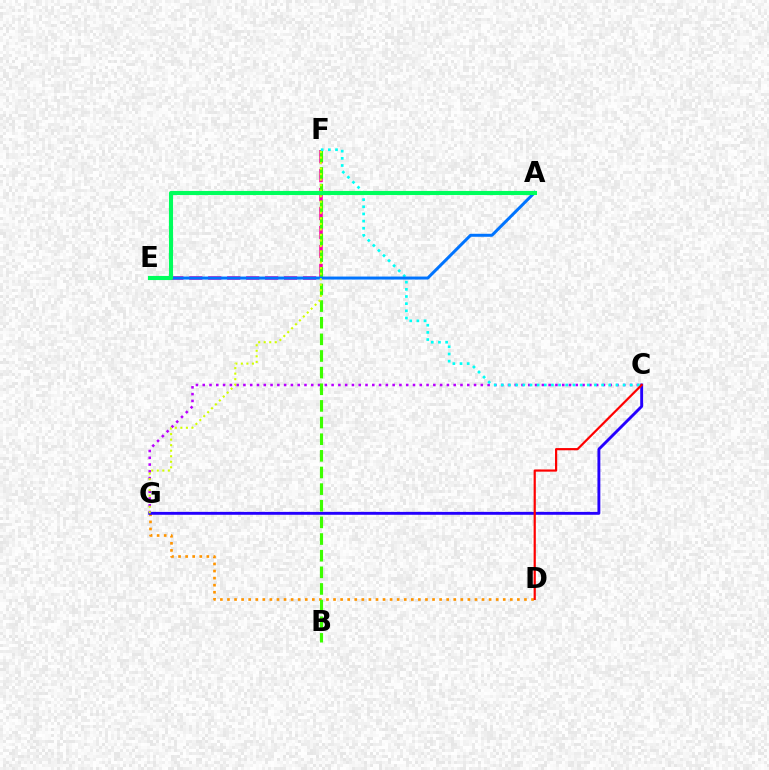{('C', 'G'): [{'color': '#b900ff', 'line_style': 'dotted', 'thickness': 1.84}, {'color': '#2500ff', 'line_style': 'solid', 'thickness': 2.08}], ('D', 'G'): [{'color': '#ff9400', 'line_style': 'dotted', 'thickness': 1.92}], ('E', 'F'): [{'color': '#ff00ac', 'line_style': 'dashed', 'thickness': 2.58}], ('B', 'F'): [{'color': '#3dff00', 'line_style': 'dashed', 'thickness': 2.26}], ('C', 'F'): [{'color': '#00fff6', 'line_style': 'dotted', 'thickness': 1.95}], ('A', 'E'): [{'color': '#0074ff', 'line_style': 'solid', 'thickness': 2.16}, {'color': '#00ff5c', 'line_style': 'solid', 'thickness': 2.97}], ('F', 'G'): [{'color': '#d1ff00', 'line_style': 'dotted', 'thickness': 1.5}], ('C', 'D'): [{'color': '#ff0000', 'line_style': 'solid', 'thickness': 1.58}]}